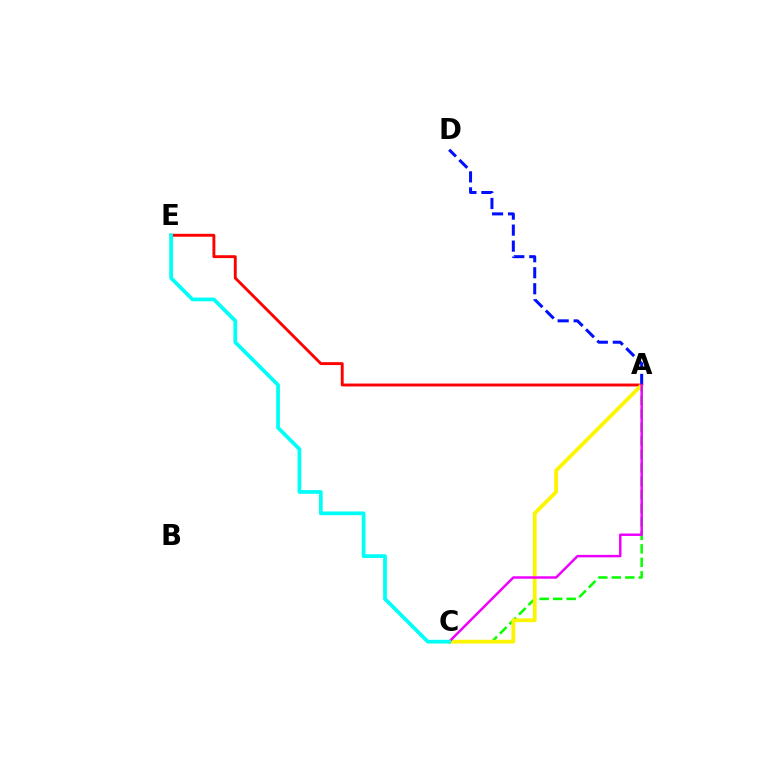{('A', 'E'): [{'color': '#ff0000', 'line_style': 'solid', 'thickness': 2.08}], ('A', 'C'): [{'color': '#08ff00', 'line_style': 'dashed', 'thickness': 1.83}, {'color': '#fcf500', 'line_style': 'solid', 'thickness': 2.73}, {'color': '#ee00ff', 'line_style': 'solid', 'thickness': 1.78}], ('A', 'D'): [{'color': '#0010ff', 'line_style': 'dashed', 'thickness': 2.17}], ('C', 'E'): [{'color': '#00fff6', 'line_style': 'solid', 'thickness': 2.69}]}